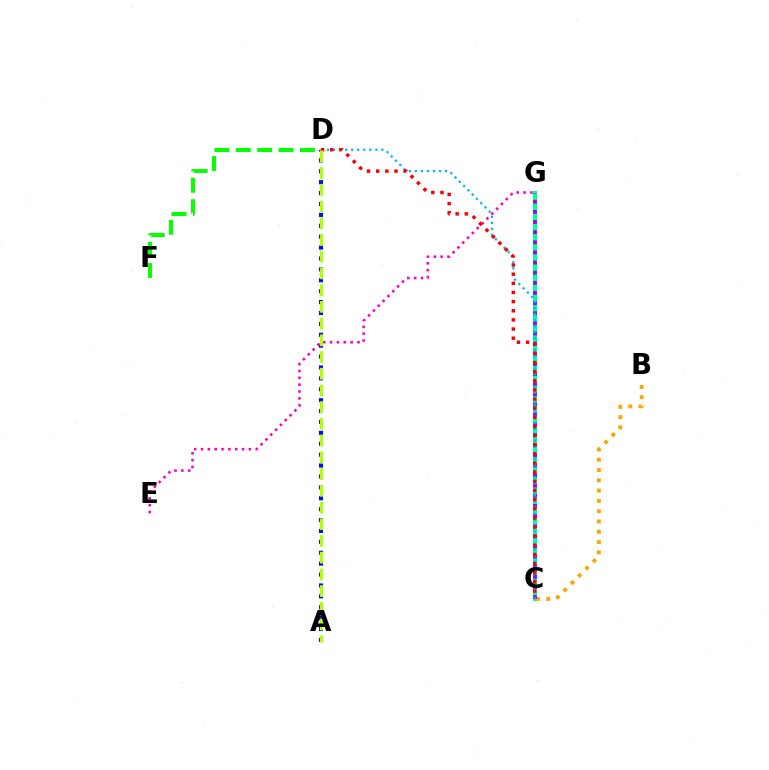{('C', 'G'): [{'color': '#00ff9d', 'line_style': 'solid', 'thickness': 2.99}, {'color': '#9b00ff', 'line_style': 'dotted', 'thickness': 2.75}], ('B', 'C'): [{'color': '#ffa500', 'line_style': 'dotted', 'thickness': 2.8}], ('C', 'D'): [{'color': '#00b5ff', 'line_style': 'dotted', 'thickness': 1.64}, {'color': '#ff0000', 'line_style': 'dotted', 'thickness': 2.48}], ('A', 'D'): [{'color': '#0010ff', 'line_style': 'dotted', 'thickness': 2.96}, {'color': '#b3ff00', 'line_style': 'dashed', 'thickness': 2.27}], ('E', 'G'): [{'color': '#ff00bd', 'line_style': 'dotted', 'thickness': 1.86}], ('D', 'F'): [{'color': '#08ff00', 'line_style': 'dashed', 'thickness': 2.9}]}